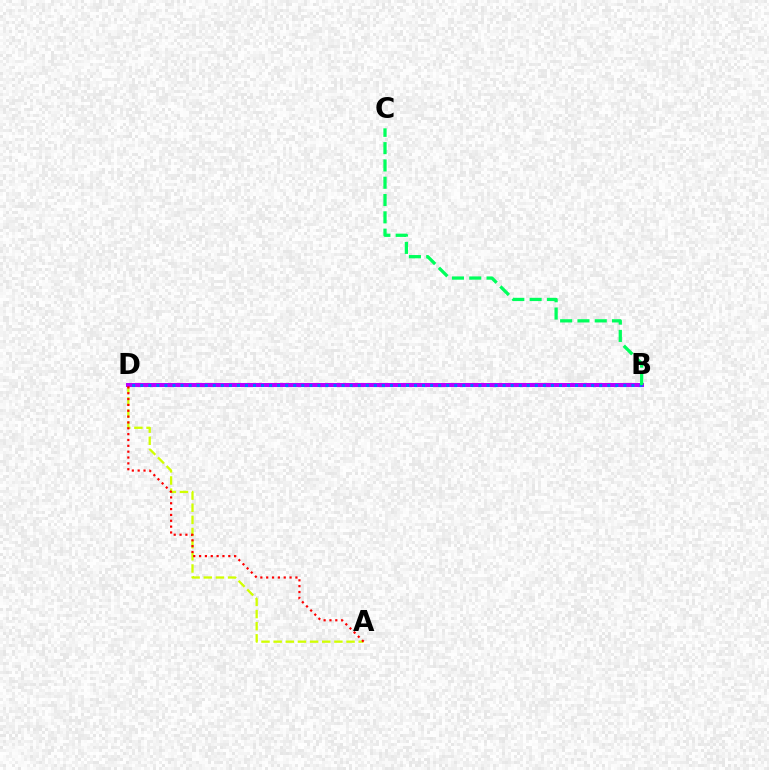{('A', 'D'): [{'color': '#d1ff00', 'line_style': 'dashed', 'thickness': 1.65}, {'color': '#ff0000', 'line_style': 'dotted', 'thickness': 1.59}], ('B', 'D'): [{'color': '#b900ff', 'line_style': 'solid', 'thickness': 2.9}, {'color': '#0074ff', 'line_style': 'dotted', 'thickness': 2.19}], ('B', 'C'): [{'color': '#00ff5c', 'line_style': 'dashed', 'thickness': 2.35}]}